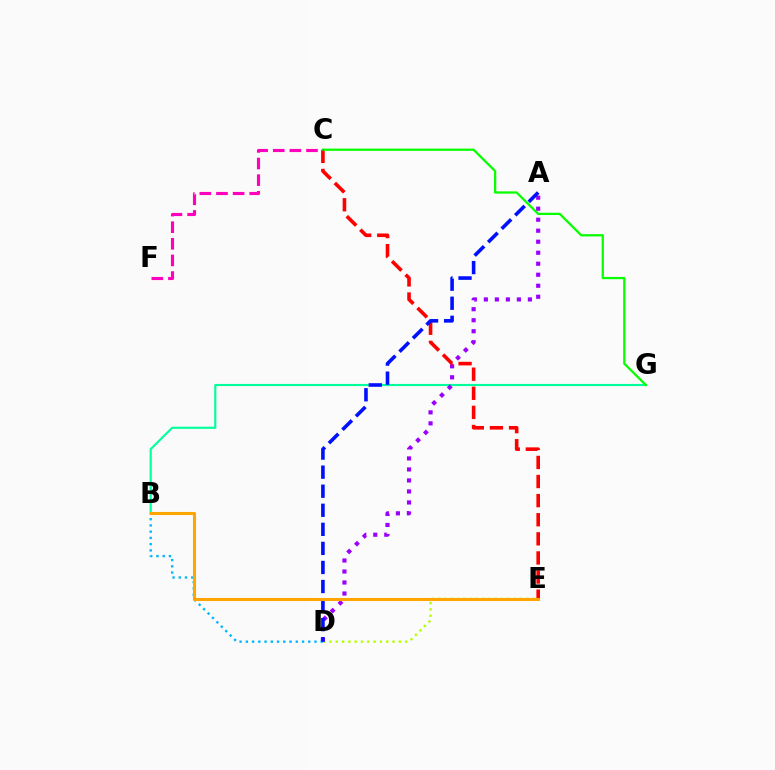{('D', 'E'): [{'color': '#b3ff00', 'line_style': 'dotted', 'thickness': 1.71}], ('B', 'G'): [{'color': '#00ff9d', 'line_style': 'solid', 'thickness': 1.53}], ('A', 'D'): [{'color': '#9b00ff', 'line_style': 'dotted', 'thickness': 2.99}, {'color': '#0010ff', 'line_style': 'dashed', 'thickness': 2.59}], ('C', 'E'): [{'color': '#ff0000', 'line_style': 'dashed', 'thickness': 2.6}], ('B', 'D'): [{'color': '#00b5ff', 'line_style': 'dotted', 'thickness': 1.7}], ('C', 'G'): [{'color': '#08ff00', 'line_style': 'solid', 'thickness': 1.64}], ('C', 'F'): [{'color': '#ff00bd', 'line_style': 'dashed', 'thickness': 2.26}], ('B', 'E'): [{'color': '#ffa500', 'line_style': 'solid', 'thickness': 2.21}]}